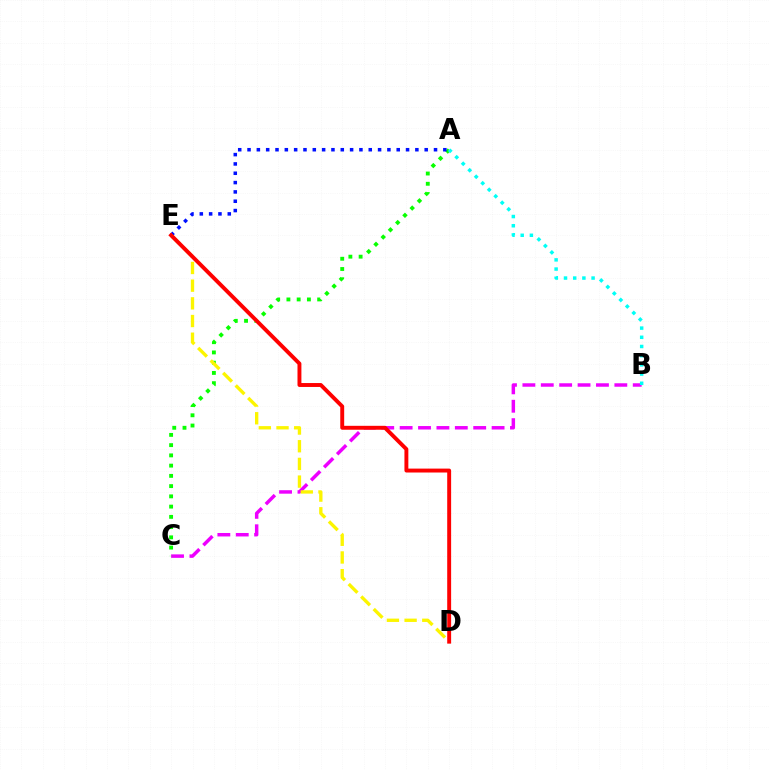{('B', 'C'): [{'color': '#ee00ff', 'line_style': 'dashed', 'thickness': 2.5}], ('A', 'C'): [{'color': '#08ff00', 'line_style': 'dotted', 'thickness': 2.78}], ('A', 'E'): [{'color': '#0010ff', 'line_style': 'dotted', 'thickness': 2.53}], ('D', 'E'): [{'color': '#fcf500', 'line_style': 'dashed', 'thickness': 2.4}, {'color': '#ff0000', 'line_style': 'solid', 'thickness': 2.82}], ('A', 'B'): [{'color': '#00fff6', 'line_style': 'dotted', 'thickness': 2.5}]}